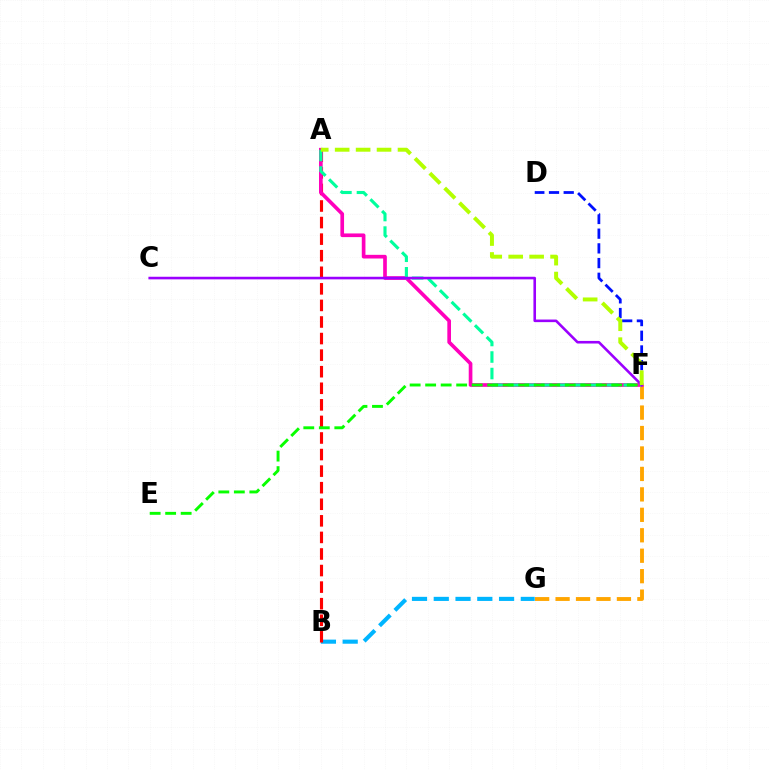{('B', 'G'): [{'color': '#00b5ff', 'line_style': 'dashed', 'thickness': 2.96}], ('F', 'G'): [{'color': '#ffa500', 'line_style': 'dashed', 'thickness': 2.78}], ('A', 'B'): [{'color': '#ff0000', 'line_style': 'dashed', 'thickness': 2.25}], ('A', 'F'): [{'color': '#ff00bd', 'line_style': 'solid', 'thickness': 2.64}, {'color': '#00ff9d', 'line_style': 'dashed', 'thickness': 2.25}, {'color': '#b3ff00', 'line_style': 'dashed', 'thickness': 2.84}], ('D', 'F'): [{'color': '#0010ff', 'line_style': 'dashed', 'thickness': 2.0}], ('C', 'F'): [{'color': '#9b00ff', 'line_style': 'solid', 'thickness': 1.87}], ('E', 'F'): [{'color': '#08ff00', 'line_style': 'dashed', 'thickness': 2.11}]}